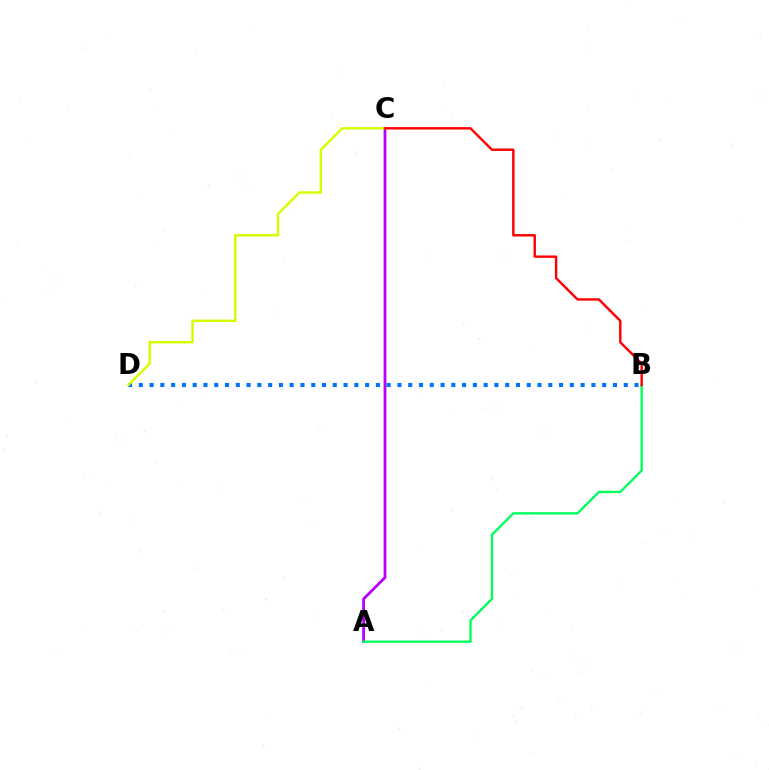{('A', 'C'): [{'color': '#b900ff', 'line_style': 'solid', 'thickness': 2.02}], ('B', 'D'): [{'color': '#0074ff', 'line_style': 'dotted', 'thickness': 2.93}], ('C', 'D'): [{'color': '#d1ff00', 'line_style': 'solid', 'thickness': 1.76}], ('A', 'B'): [{'color': '#00ff5c', 'line_style': 'solid', 'thickness': 1.68}], ('B', 'C'): [{'color': '#ff0000', 'line_style': 'solid', 'thickness': 1.74}]}